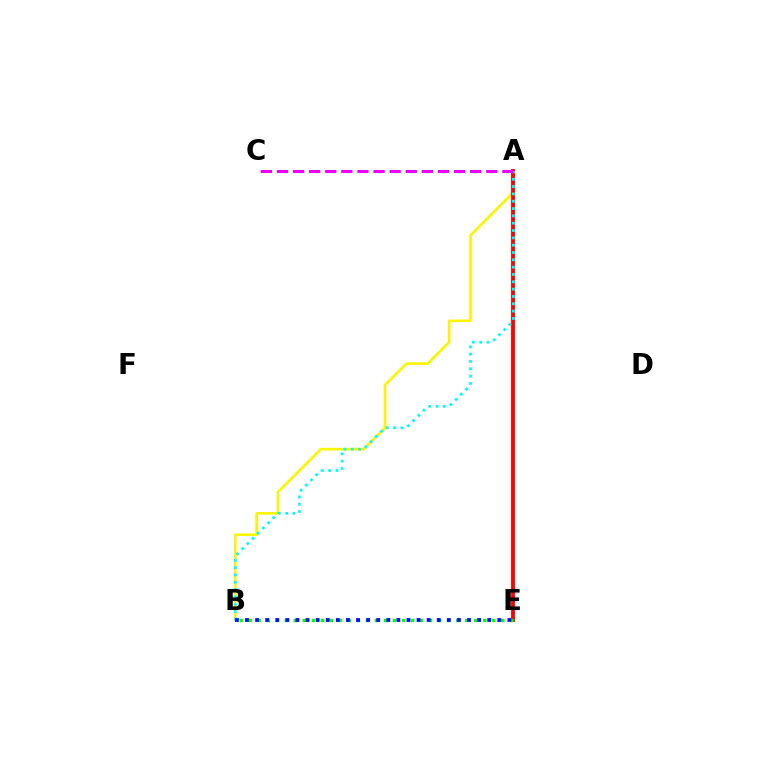{('A', 'B'): [{'color': '#fcf500', 'line_style': 'solid', 'thickness': 1.89}, {'color': '#00fff6', 'line_style': 'dotted', 'thickness': 1.99}], ('A', 'E'): [{'color': '#ff0000', 'line_style': 'solid', 'thickness': 2.77}], ('B', 'E'): [{'color': '#08ff00', 'line_style': 'dotted', 'thickness': 2.45}, {'color': '#0010ff', 'line_style': 'dotted', 'thickness': 2.74}], ('A', 'C'): [{'color': '#ee00ff', 'line_style': 'dashed', 'thickness': 2.19}]}